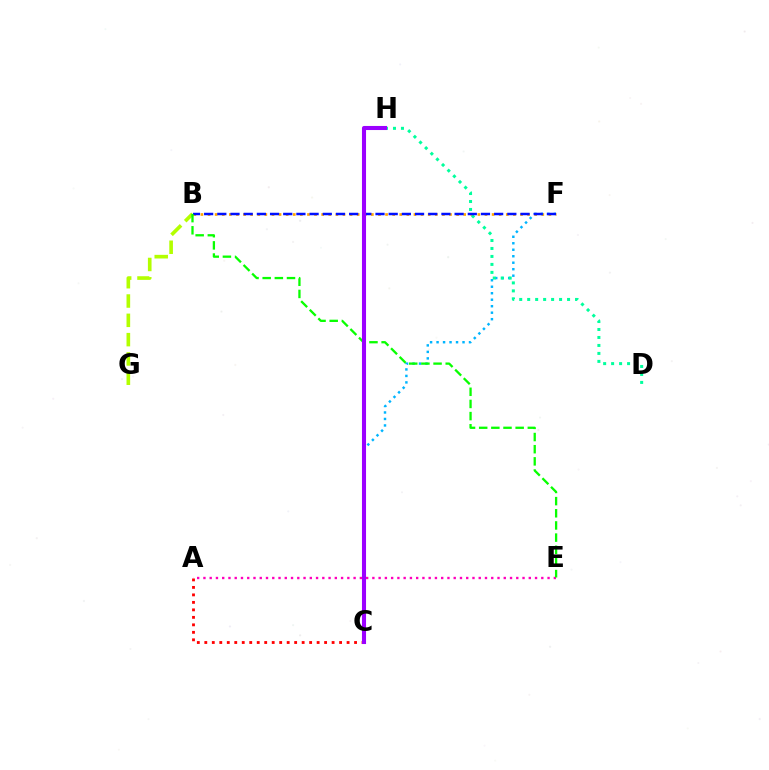{('B', 'F'): [{'color': '#ffa500', 'line_style': 'dotted', 'thickness': 1.93}, {'color': '#0010ff', 'line_style': 'dashed', 'thickness': 1.79}], ('C', 'F'): [{'color': '#00b5ff', 'line_style': 'dotted', 'thickness': 1.76}], ('B', 'G'): [{'color': '#b3ff00', 'line_style': 'dashed', 'thickness': 2.62}], ('D', 'H'): [{'color': '#00ff9d', 'line_style': 'dotted', 'thickness': 2.17}], ('A', 'C'): [{'color': '#ff0000', 'line_style': 'dotted', 'thickness': 2.03}], ('A', 'E'): [{'color': '#ff00bd', 'line_style': 'dotted', 'thickness': 1.7}], ('B', 'E'): [{'color': '#08ff00', 'line_style': 'dashed', 'thickness': 1.65}], ('C', 'H'): [{'color': '#9b00ff', 'line_style': 'solid', 'thickness': 2.94}]}